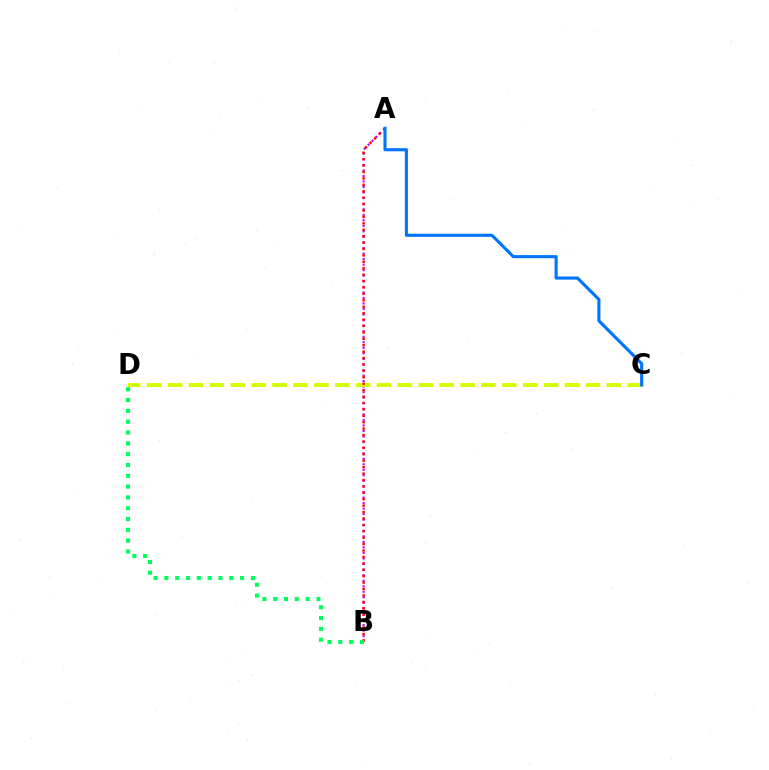{('A', 'B'): [{'color': '#b900ff', 'line_style': 'dotted', 'thickness': 1.51}, {'color': '#ff0000', 'line_style': 'dotted', 'thickness': 1.74}], ('C', 'D'): [{'color': '#d1ff00', 'line_style': 'dashed', 'thickness': 2.84}], ('A', 'C'): [{'color': '#0074ff', 'line_style': 'solid', 'thickness': 2.24}], ('B', 'D'): [{'color': '#00ff5c', 'line_style': 'dotted', 'thickness': 2.94}]}